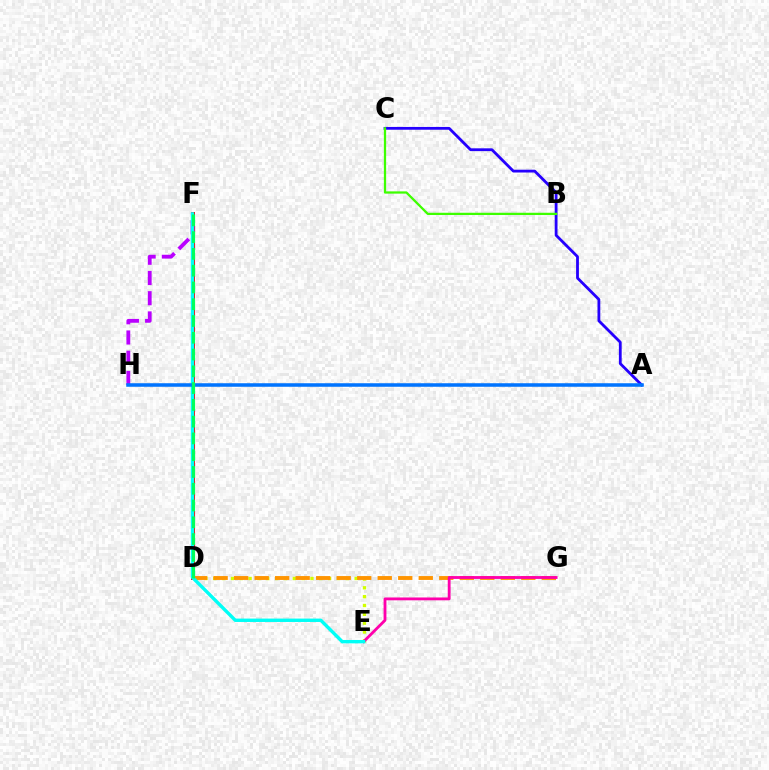{('D', 'E'): [{'color': '#d1ff00', 'line_style': 'dotted', 'thickness': 2.4}], ('D', 'F'): [{'color': '#ff0000', 'line_style': 'solid', 'thickness': 2.86}, {'color': '#00ff5c', 'line_style': 'dashed', 'thickness': 2.28}], ('A', 'C'): [{'color': '#2500ff', 'line_style': 'solid', 'thickness': 2.02}], ('D', 'G'): [{'color': '#ff9400', 'line_style': 'dashed', 'thickness': 2.79}], ('E', 'G'): [{'color': '#ff00ac', 'line_style': 'solid', 'thickness': 2.04}], ('F', 'H'): [{'color': '#b900ff', 'line_style': 'dashed', 'thickness': 2.75}], ('E', 'F'): [{'color': '#00fff6', 'line_style': 'solid', 'thickness': 2.44}], ('A', 'H'): [{'color': '#0074ff', 'line_style': 'solid', 'thickness': 2.54}], ('B', 'C'): [{'color': '#3dff00', 'line_style': 'solid', 'thickness': 1.62}]}